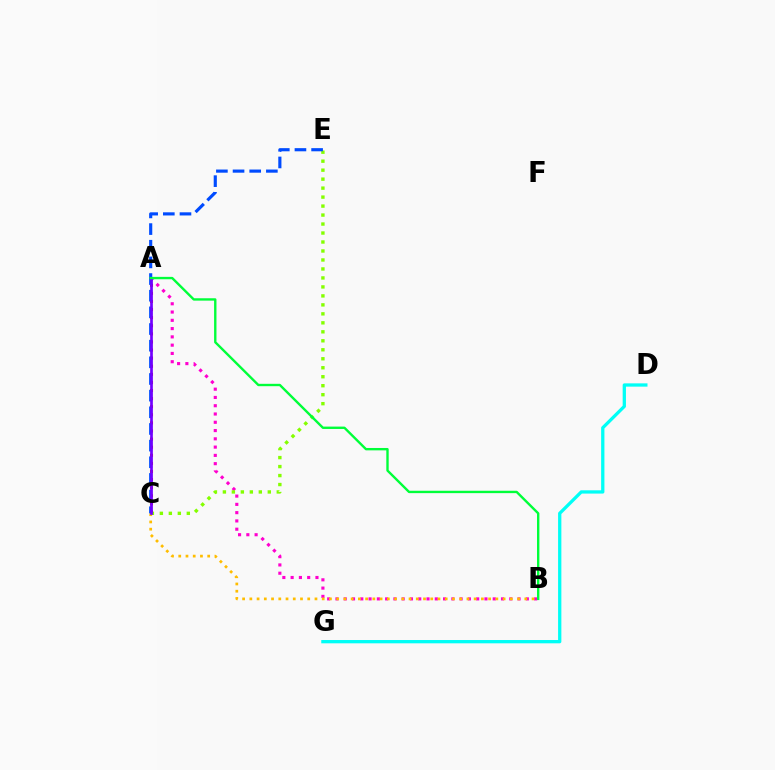{('D', 'G'): [{'color': '#00fff6', 'line_style': 'solid', 'thickness': 2.36}], ('A', 'B'): [{'color': '#ff00cf', 'line_style': 'dotted', 'thickness': 2.25}, {'color': '#00ff39', 'line_style': 'solid', 'thickness': 1.71}], ('A', 'C'): [{'color': '#ff0000', 'line_style': 'dotted', 'thickness': 2.2}, {'color': '#7200ff', 'line_style': 'solid', 'thickness': 1.93}], ('C', 'E'): [{'color': '#84ff00', 'line_style': 'dotted', 'thickness': 2.44}, {'color': '#004bff', 'line_style': 'dashed', 'thickness': 2.26}], ('B', 'C'): [{'color': '#ffbd00', 'line_style': 'dotted', 'thickness': 1.97}]}